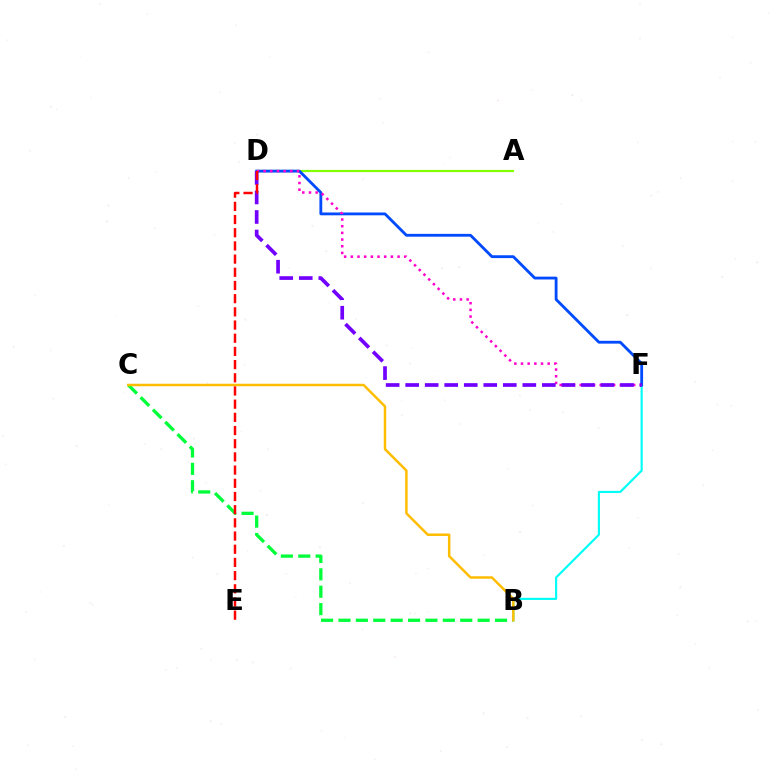{('B', 'C'): [{'color': '#00ff39', 'line_style': 'dashed', 'thickness': 2.36}, {'color': '#ffbd00', 'line_style': 'solid', 'thickness': 1.79}], ('A', 'D'): [{'color': '#84ff00', 'line_style': 'solid', 'thickness': 1.56}], ('B', 'F'): [{'color': '#00fff6', 'line_style': 'solid', 'thickness': 1.54}], ('D', 'F'): [{'color': '#004bff', 'line_style': 'solid', 'thickness': 2.03}, {'color': '#ff00cf', 'line_style': 'dotted', 'thickness': 1.81}, {'color': '#7200ff', 'line_style': 'dashed', 'thickness': 2.65}], ('D', 'E'): [{'color': '#ff0000', 'line_style': 'dashed', 'thickness': 1.79}]}